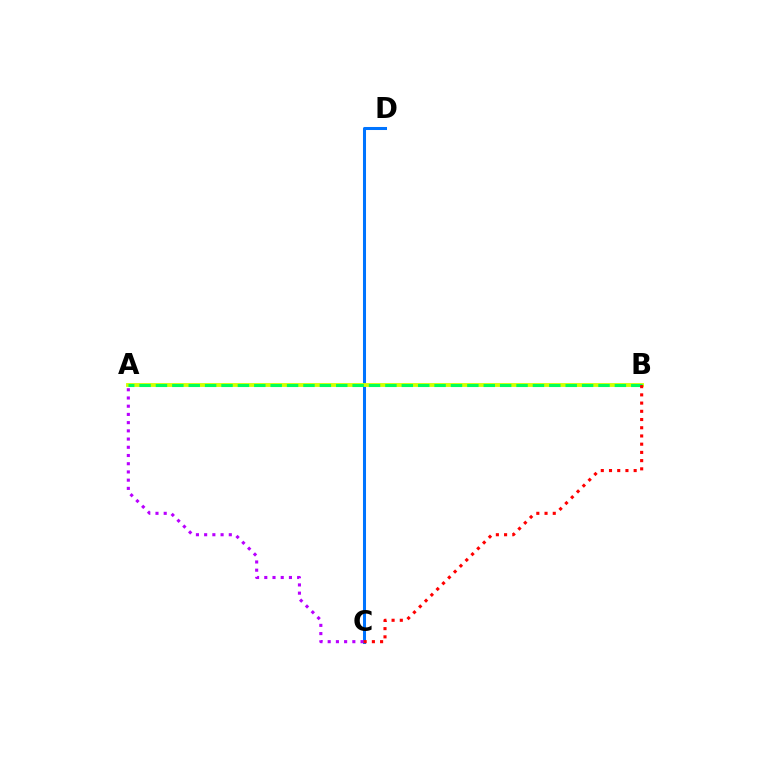{('C', 'D'): [{'color': '#0074ff', 'line_style': 'solid', 'thickness': 2.19}], ('A', 'C'): [{'color': '#b900ff', 'line_style': 'dotted', 'thickness': 2.23}], ('A', 'B'): [{'color': '#d1ff00', 'line_style': 'solid', 'thickness': 2.76}, {'color': '#00ff5c', 'line_style': 'dashed', 'thickness': 2.23}], ('B', 'C'): [{'color': '#ff0000', 'line_style': 'dotted', 'thickness': 2.23}]}